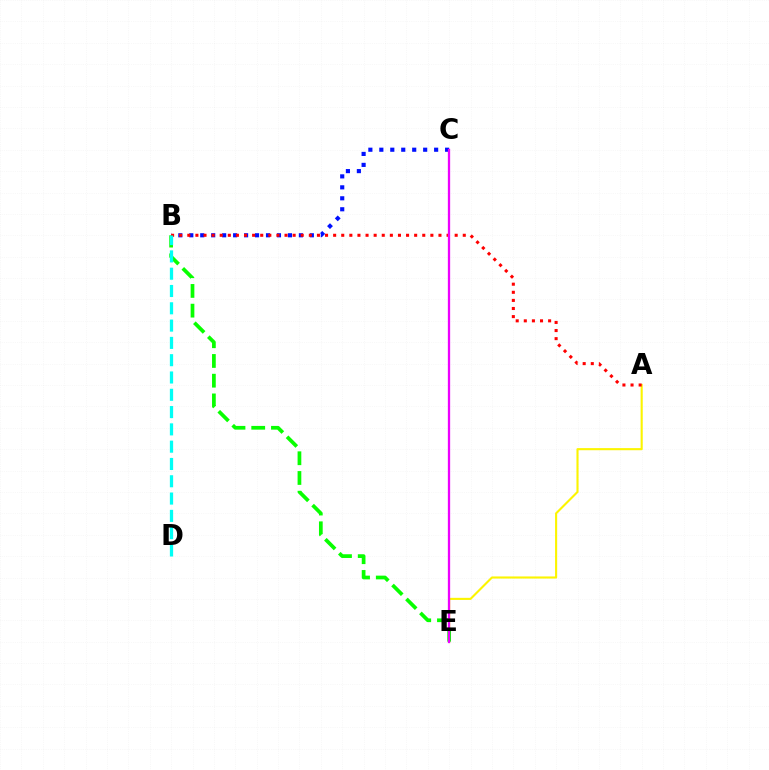{('A', 'E'): [{'color': '#fcf500', 'line_style': 'solid', 'thickness': 1.52}], ('B', 'C'): [{'color': '#0010ff', 'line_style': 'dotted', 'thickness': 2.98}], ('B', 'E'): [{'color': '#08ff00', 'line_style': 'dashed', 'thickness': 2.68}], ('A', 'B'): [{'color': '#ff0000', 'line_style': 'dotted', 'thickness': 2.2}], ('B', 'D'): [{'color': '#00fff6', 'line_style': 'dashed', 'thickness': 2.35}], ('C', 'E'): [{'color': '#ee00ff', 'line_style': 'solid', 'thickness': 1.65}]}